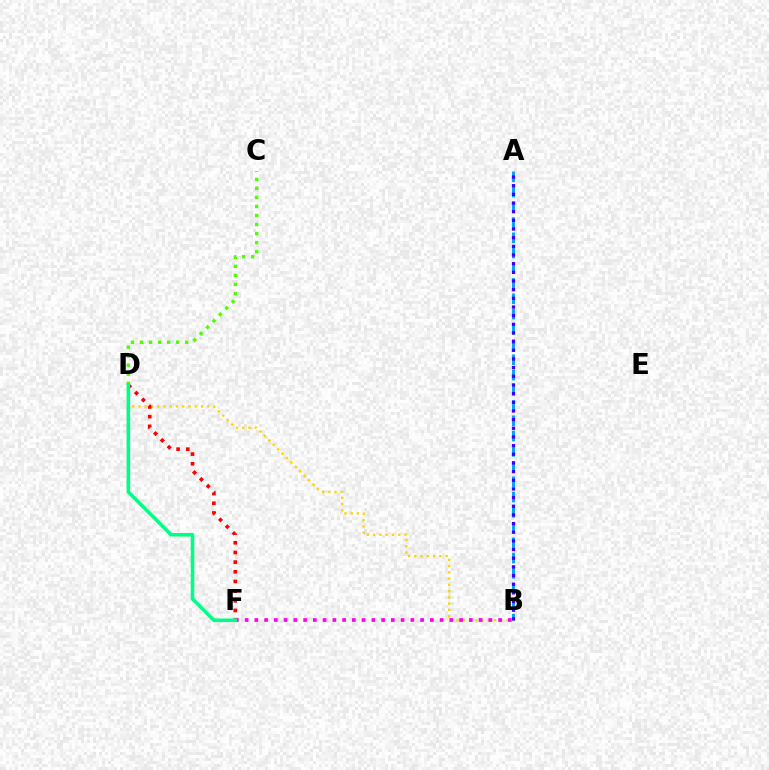{('C', 'D'): [{'color': '#4fff00', 'line_style': 'dotted', 'thickness': 2.46}], ('B', 'D'): [{'color': '#ffd500', 'line_style': 'dotted', 'thickness': 1.7}], ('A', 'B'): [{'color': '#009eff', 'line_style': 'dashed', 'thickness': 2.07}, {'color': '#3700ff', 'line_style': 'dotted', 'thickness': 2.35}], ('D', 'F'): [{'color': '#ff0000', 'line_style': 'dotted', 'thickness': 2.63}, {'color': '#00ff86', 'line_style': 'solid', 'thickness': 2.58}], ('B', 'F'): [{'color': '#ff00ed', 'line_style': 'dotted', 'thickness': 2.65}]}